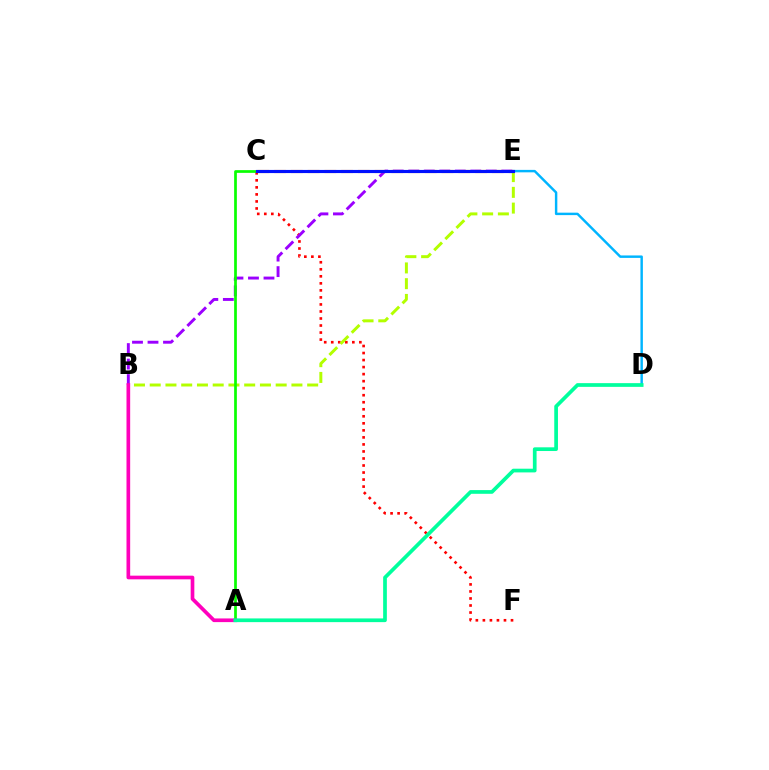{('C', 'F'): [{'color': '#ff0000', 'line_style': 'dotted', 'thickness': 1.91}], ('B', 'E'): [{'color': '#b3ff00', 'line_style': 'dashed', 'thickness': 2.14}, {'color': '#9b00ff', 'line_style': 'dashed', 'thickness': 2.11}], ('A', 'C'): [{'color': '#08ff00', 'line_style': 'solid', 'thickness': 1.95}], ('D', 'E'): [{'color': '#00b5ff', 'line_style': 'solid', 'thickness': 1.76}], ('A', 'B'): [{'color': '#ff00bd', 'line_style': 'solid', 'thickness': 2.65}], ('A', 'D'): [{'color': '#00ff9d', 'line_style': 'solid', 'thickness': 2.67}], ('C', 'E'): [{'color': '#ffa500', 'line_style': 'dashed', 'thickness': 2.27}, {'color': '#0010ff', 'line_style': 'solid', 'thickness': 2.25}]}